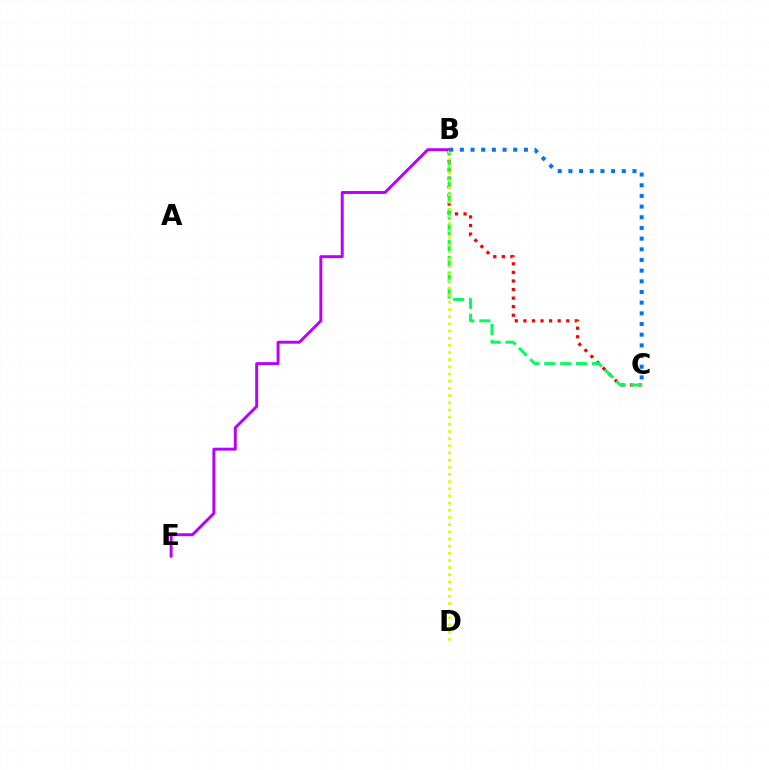{('B', 'C'): [{'color': '#ff0000', 'line_style': 'dotted', 'thickness': 2.33}, {'color': '#00ff5c', 'line_style': 'dashed', 'thickness': 2.16}, {'color': '#0074ff', 'line_style': 'dotted', 'thickness': 2.9}], ('B', 'E'): [{'color': '#b900ff', 'line_style': 'solid', 'thickness': 2.12}], ('B', 'D'): [{'color': '#d1ff00', 'line_style': 'dotted', 'thickness': 1.95}]}